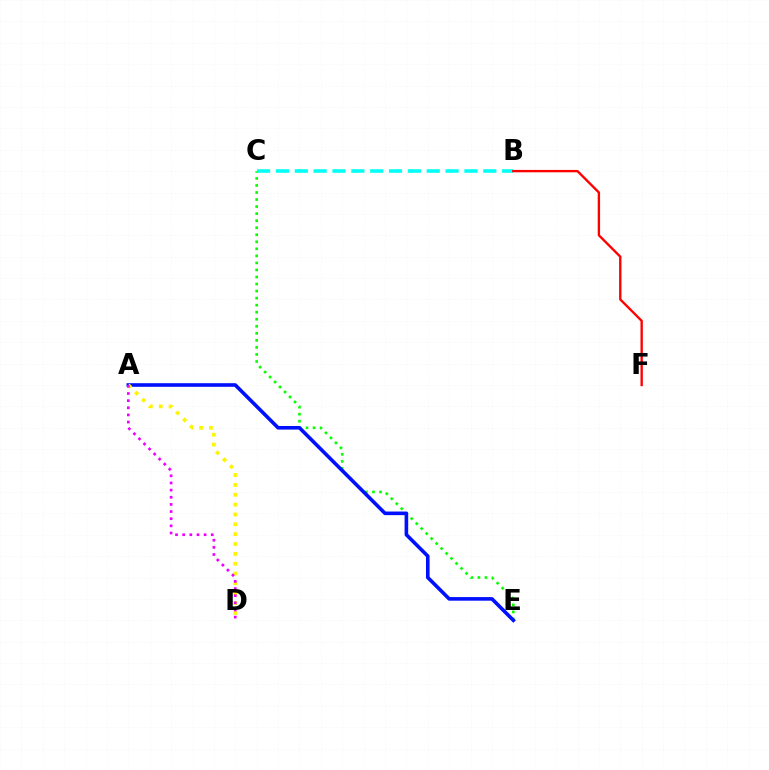{('C', 'E'): [{'color': '#08ff00', 'line_style': 'dotted', 'thickness': 1.91}], ('A', 'E'): [{'color': '#0010ff', 'line_style': 'solid', 'thickness': 2.6}], ('A', 'D'): [{'color': '#fcf500', 'line_style': 'dotted', 'thickness': 2.68}, {'color': '#ee00ff', 'line_style': 'dotted', 'thickness': 1.94}], ('B', 'C'): [{'color': '#00fff6', 'line_style': 'dashed', 'thickness': 2.56}], ('B', 'F'): [{'color': '#ff0000', 'line_style': 'solid', 'thickness': 1.7}]}